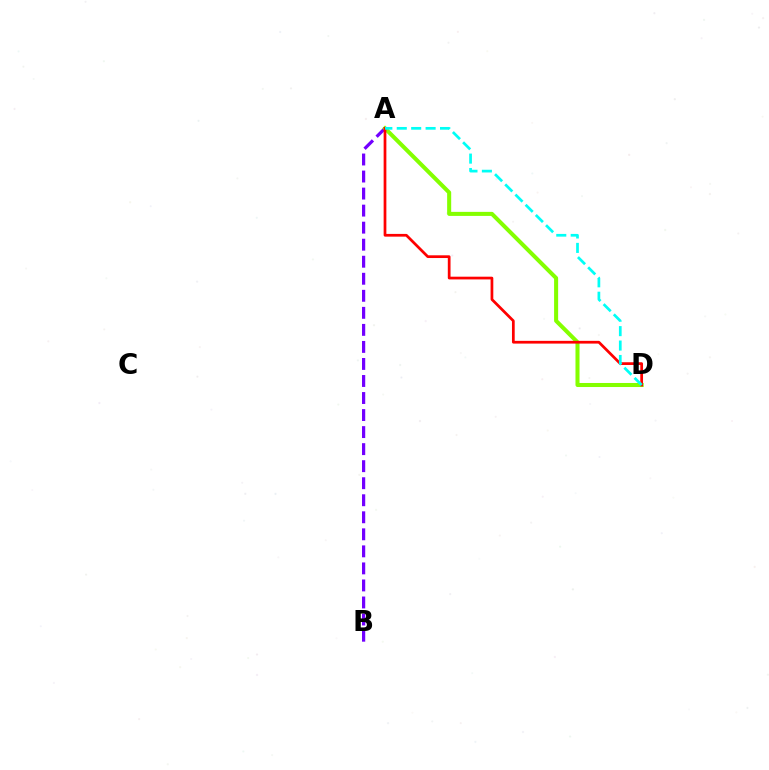{('A', 'B'): [{'color': '#7200ff', 'line_style': 'dashed', 'thickness': 2.31}], ('A', 'D'): [{'color': '#84ff00', 'line_style': 'solid', 'thickness': 2.91}, {'color': '#ff0000', 'line_style': 'solid', 'thickness': 1.97}, {'color': '#00fff6', 'line_style': 'dashed', 'thickness': 1.96}]}